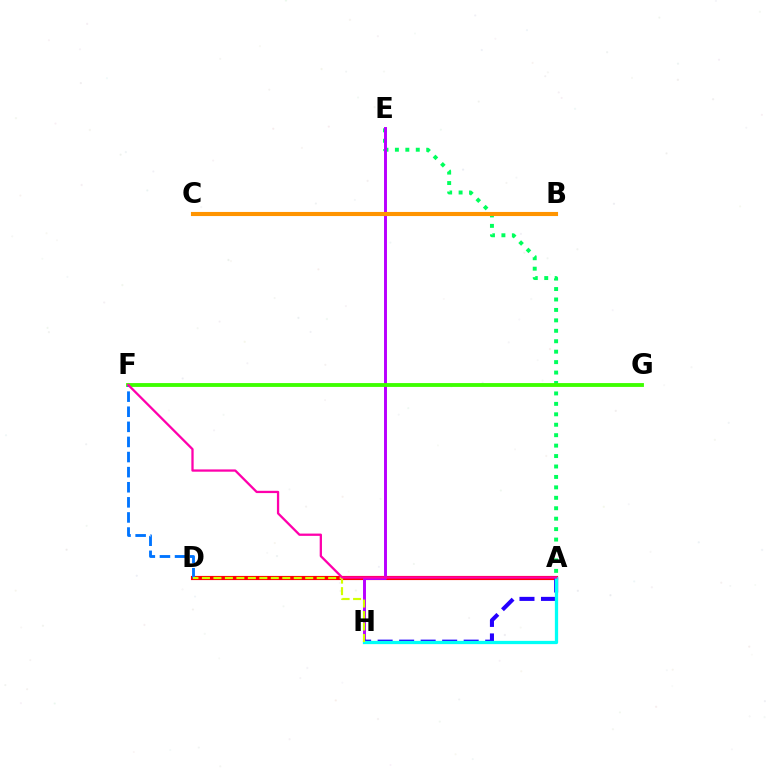{('A', 'D'): [{'color': '#ff0000', 'line_style': 'solid', 'thickness': 2.99}], ('A', 'E'): [{'color': '#00ff5c', 'line_style': 'dotted', 'thickness': 2.84}], ('E', 'H'): [{'color': '#b900ff', 'line_style': 'solid', 'thickness': 2.12}], ('F', 'G'): [{'color': '#3dff00', 'line_style': 'solid', 'thickness': 2.76}], ('A', 'H'): [{'color': '#2500ff', 'line_style': 'dashed', 'thickness': 2.92}, {'color': '#00fff6', 'line_style': 'solid', 'thickness': 2.35}], ('D', 'F'): [{'color': '#0074ff', 'line_style': 'dashed', 'thickness': 2.05}], ('B', 'C'): [{'color': '#ff9400', 'line_style': 'solid', 'thickness': 2.96}], ('D', 'H'): [{'color': '#d1ff00', 'line_style': 'dashed', 'thickness': 1.56}], ('A', 'F'): [{'color': '#ff00ac', 'line_style': 'solid', 'thickness': 1.65}]}